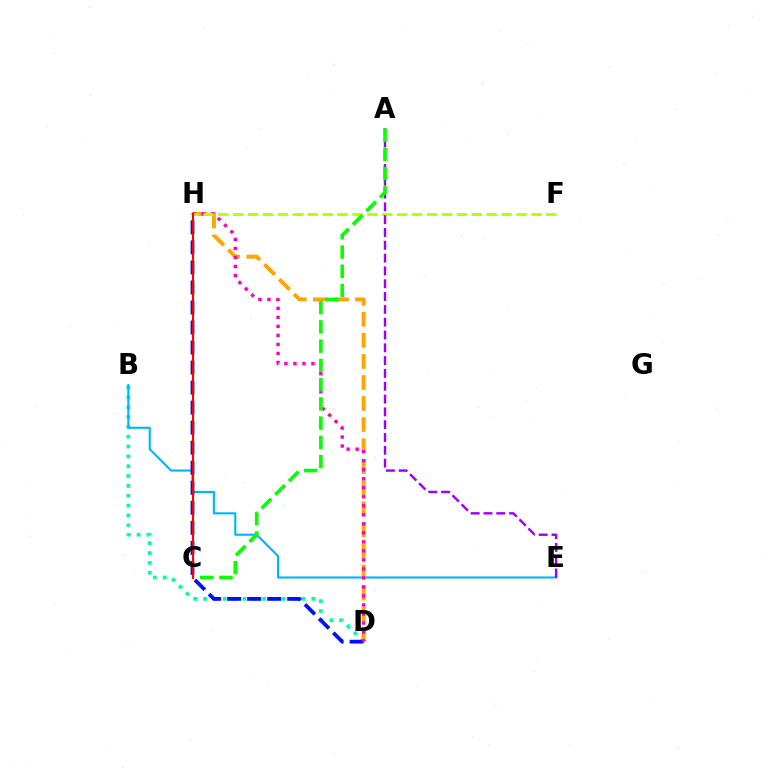{('B', 'D'): [{'color': '#00ff9d', 'line_style': 'dotted', 'thickness': 2.67}], ('B', 'E'): [{'color': '#00b5ff', 'line_style': 'solid', 'thickness': 1.52}], ('D', 'H'): [{'color': '#ffa500', 'line_style': 'dashed', 'thickness': 2.86}, {'color': '#0010ff', 'line_style': 'dashed', 'thickness': 2.72}, {'color': '#ff00bd', 'line_style': 'dotted', 'thickness': 2.45}], ('F', 'H'): [{'color': '#b3ff00', 'line_style': 'dashed', 'thickness': 2.03}], ('A', 'E'): [{'color': '#9b00ff', 'line_style': 'dashed', 'thickness': 1.74}], ('A', 'C'): [{'color': '#08ff00', 'line_style': 'dashed', 'thickness': 2.61}], ('C', 'H'): [{'color': '#ff0000', 'line_style': 'solid', 'thickness': 1.54}]}